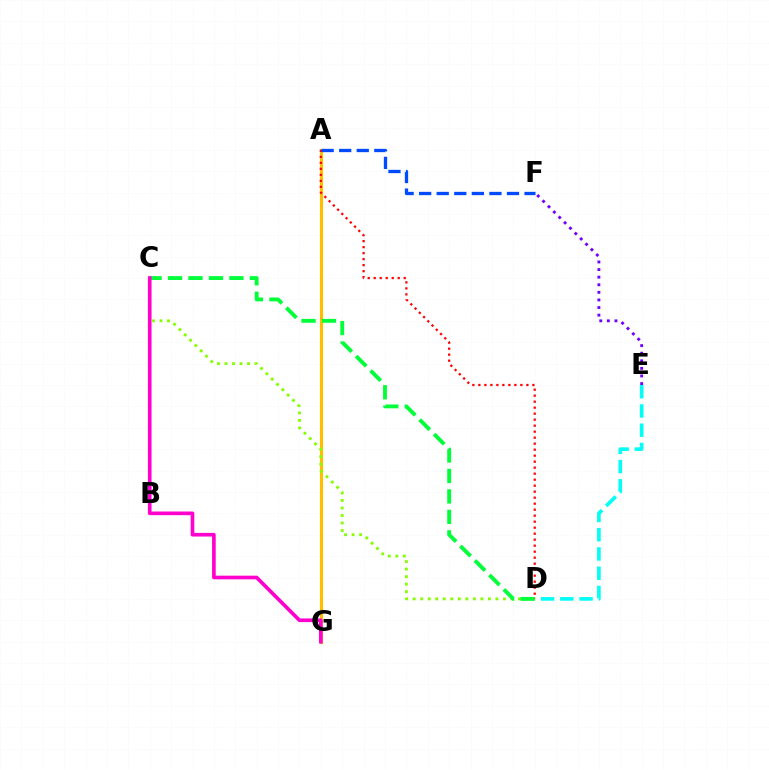{('A', 'G'): [{'color': '#ffbd00', 'line_style': 'solid', 'thickness': 2.26}], ('D', 'E'): [{'color': '#00fff6', 'line_style': 'dashed', 'thickness': 2.62}], ('C', 'D'): [{'color': '#84ff00', 'line_style': 'dotted', 'thickness': 2.04}, {'color': '#00ff39', 'line_style': 'dashed', 'thickness': 2.78}], ('E', 'F'): [{'color': '#7200ff', 'line_style': 'dotted', 'thickness': 2.06}], ('C', 'G'): [{'color': '#ff00cf', 'line_style': 'solid', 'thickness': 2.63}], ('A', 'D'): [{'color': '#ff0000', 'line_style': 'dotted', 'thickness': 1.63}], ('A', 'F'): [{'color': '#004bff', 'line_style': 'dashed', 'thickness': 2.39}]}